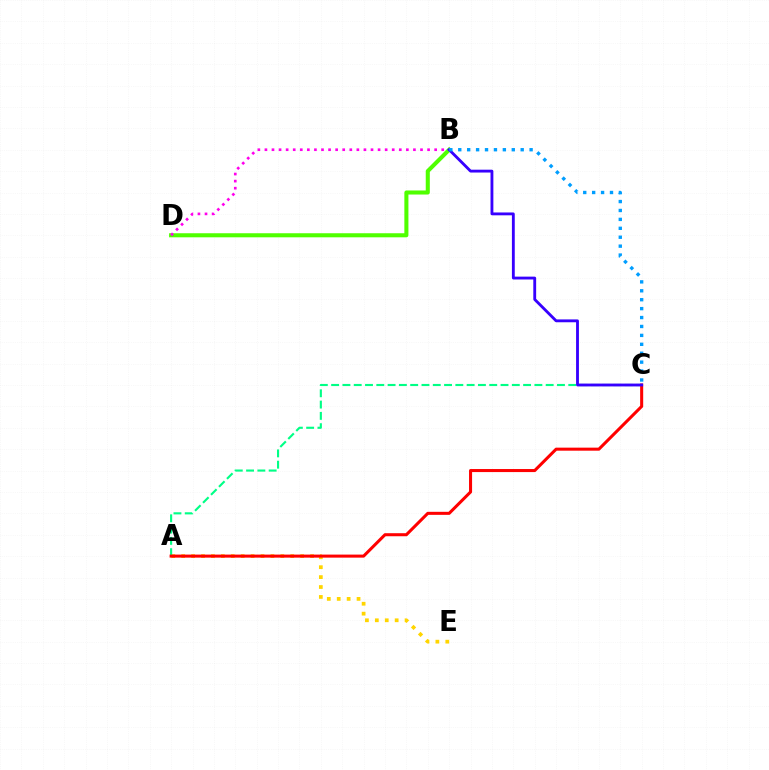{('A', 'E'): [{'color': '#ffd500', 'line_style': 'dotted', 'thickness': 2.69}], ('B', 'D'): [{'color': '#4fff00', 'line_style': 'solid', 'thickness': 2.93}, {'color': '#ff00ed', 'line_style': 'dotted', 'thickness': 1.92}], ('A', 'C'): [{'color': '#00ff86', 'line_style': 'dashed', 'thickness': 1.53}, {'color': '#ff0000', 'line_style': 'solid', 'thickness': 2.19}], ('B', 'C'): [{'color': '#3700ff', 'line_style': 'solid', 'thickness': 2.05}, {'color': '#009eff', 'line_style': 'dotted', 'thickness': 2.42}]}